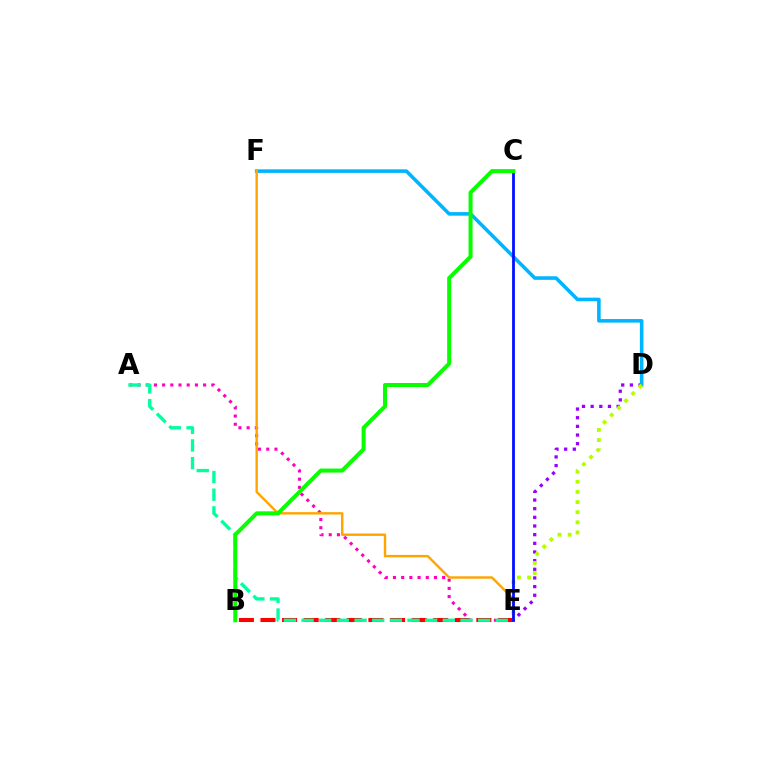{('D', 'E'): [{'color': '#9b00ff', 'line_style': 'dotted', 'thickness': 2.35}, {'color': '#b3ff00', 'line_style': 'dotted', 'thickness': 2.75}], ('A', 'E'): [{'color': '#ff00bd', 'line_style': 'dotted', 'thickness': 2.23}, {'color': '#00ff9d', 'line_style': 'dashed', 'thickness': 2.4}], ('B', 'E'): [{'color': '#ff0000', 'line_style': 'dashed', 'thickness': 2.93}], ('D', 'F'): [{'color': '#00b5ff', 'line_style': 'solid', 'thickness': 2.57}], ('E', 'F'): [{'color': '#ffa500', 'line_style': 'solid', 'thickness': 1.74}], ('C', 'E'): [{'color': '#0010ff', 'line_style': 'solid', 'thickness': 2.01}], ('B', 'C'): [{'color': '#08ff00', 'line_style': 'solid', 'thickness': 2.89}]}